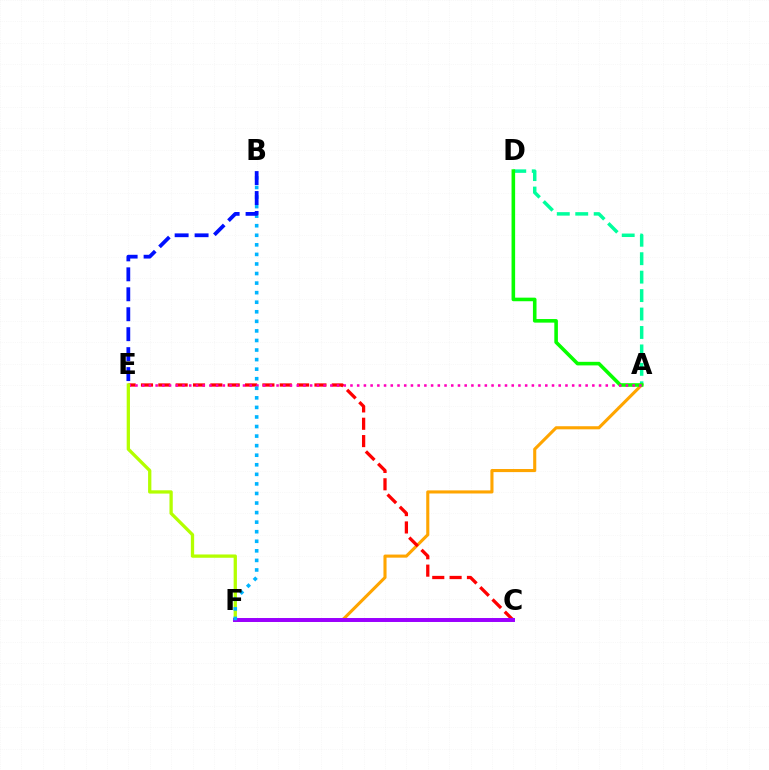{('A', 'D'): [{'color': '#00ff9d', 'line_style': 'dashed', 'thickness': 2.51}, {'color': '#08ff00', 'line_style': 'solid', 'thickness': 2.58}], ('A', 'F'): [{'color': '#ffa500', 'line_style': 'solid', 'thickness': 2.23}], ('C', 'E'): [{'color': '#ff0000', 'line_style': 'dashed', 'thickness': 2.36}], ('A', 'E'): [{'color': '#ff00bd', 'line_style': 'dotted', 'thickness': 1.83}], ('E', 'F'): [{'color': '#b3ff00', 'line_style': 'solid', 'thickness': 2.37}], ('C', 'F'): [{'color': '#9b00ff', 'line_style': 'solid', 'thickness': 2.85}], ('B', 'F'): [{'color': '#00b5ff', 'line_style': 'dotted', 'thickness': 2.6}], ('B', 'E'): [{'color': '#0010ff', 'line_style': 'dashed', 'thickness': 2.71}]}